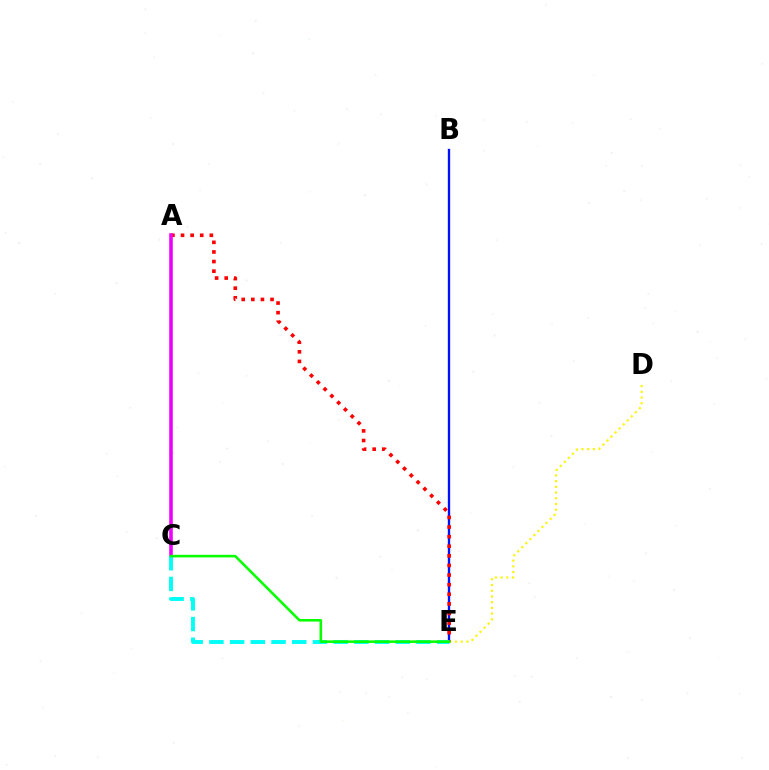{('B', 'E'): [{'color': '#0010ff', 'line_style': 'solid', 'thickness': 1.69}], ('D', 'E'): [{'color': '#fcf500', 'line_style': 'dotted', 'thickness': 1.55}], ('A', 'E'): [{'color': '#ff0000', 'line_style': 'dotted', 'thickness': 2.61}], ('A', 'C'): [{'color': '#ee00ff', 'line_style': 'solid', 'thickness': 2.57}], ('C', 'E'): [{'color': '#00fff6', 'line_style': 'dashed', 'thickness': 2.81}, {'color': '#08ff00', 'line_style': 'solid', 'thickness': 1.85}]}